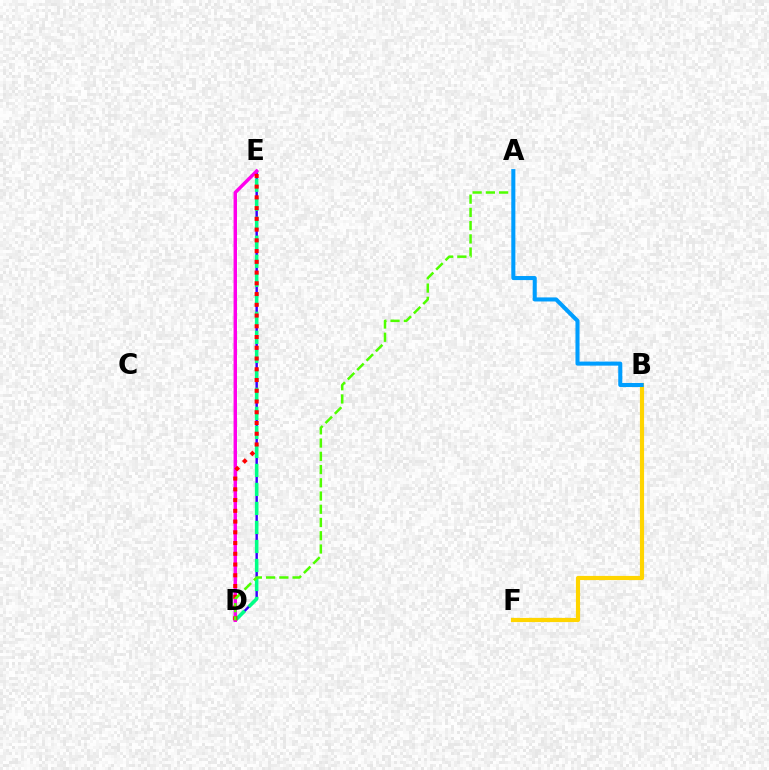{('D', 'E'): [{'color': '#3700ff', 'line_style': 'solid', 'thickness': 1.75}, {'color': '#00ff86', 'line_style': 'dashed', 'thickness': 2.58}, {'color': '#ff00ed', 'line_style': 'solid', 'thickness': 2.48}, {'color': '#ff0000', 'line_style': 'dotted', 'thickness': 2.92}], ('B', 'F'): [{'color': '#ffd500', 'line_style': 'solid', 'thickness': 2.99}], ('A', 'D'): [{'color': '#4fff00', 'line_style': 'dashed', 'thickness': 1.8}], ('A', 'B'): [{'color': '#009eff', 'line_style': 'solid', 'thickness': 2.92}]}